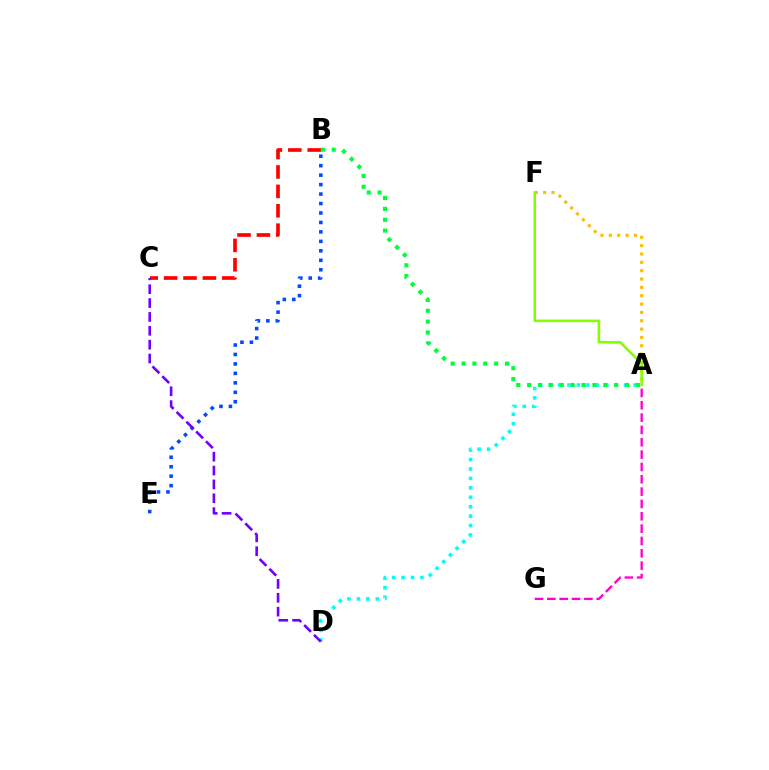{('A', 'D'): [{'color': '#00fff6', 'line_style': 'dotted', 'thickness': 2.56}], ('A', 'G'): [{'color': '#ff00cf', 'line_style': 'dashed', 'thickness': 1.68}], ('B', 'C'): [{'color': '#ff0000', 'line_style': 'dashed', 'thickness': 2.64}], ('A', 'F'): [{'color': '#ffbd00', 'line_style': 'dotted', 'thickness': 2.27}, {'color': '#84ff00', 'line_style': 'solid', 'thickness': 1.86}], ('A', 'B'): [{'color': '#00ff39', 'line_style': 'dotted', 'thickness': 2.95}], ('B', 'E'): [{'color': '#004bff', 'line_style': 'dotted', 'thickness': 2.57}], ('C', 'D'): [{'color': '#7200ff', 'line_style': 'dashed', 'thickness': 1.88}]}